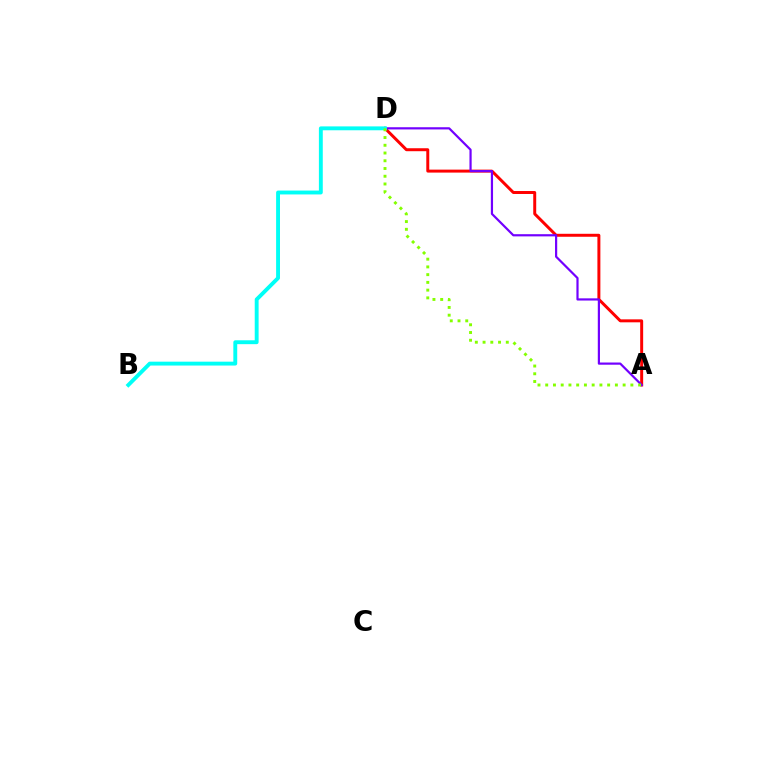{('A', 'D'): [{'color': '#ff0000', 'line_style': 'solid', 'thickness': 2.14}, {'color': '#7200ff', 'line_style': 'solid', 'thickness': 1.58}, {'color': '#84ff00', 'line_style': 'dotted', 'thickness': 2.1}], ('B', 'D'): [{'color': '#00fff6', 'line_style': 'solid', 'thickness': 2.8}]}